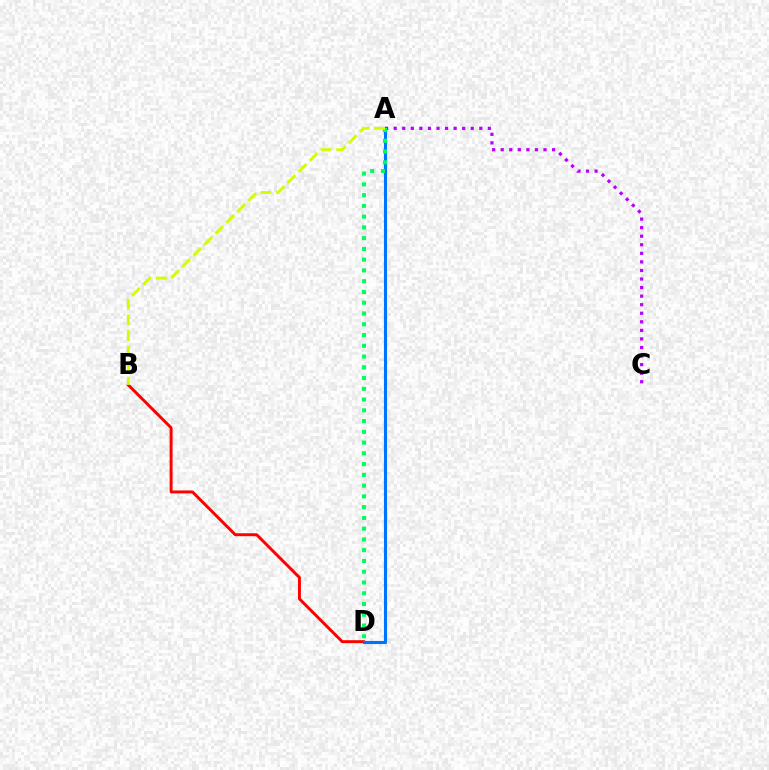{('B', 'D'): [{'color': '#ff0000', 'line_style': 'solid', 'thickness': 2.12}], ('A', 'C'): [{'color': '#b900ff', 'line_style': 'dotted', 'thickness': 2.33}], ('A', 'D'): [{'color': '#0074ff', 'line_style': 'solid', 'thickness': 2.24}, {'color': '#00ff5c', 'line_style': 'dotted', 'thickness': 2.92}], ('A', 'B'): [{'color': '#d1ff00', 'line_style': 'dashed', 'thickness': 2.12}]}